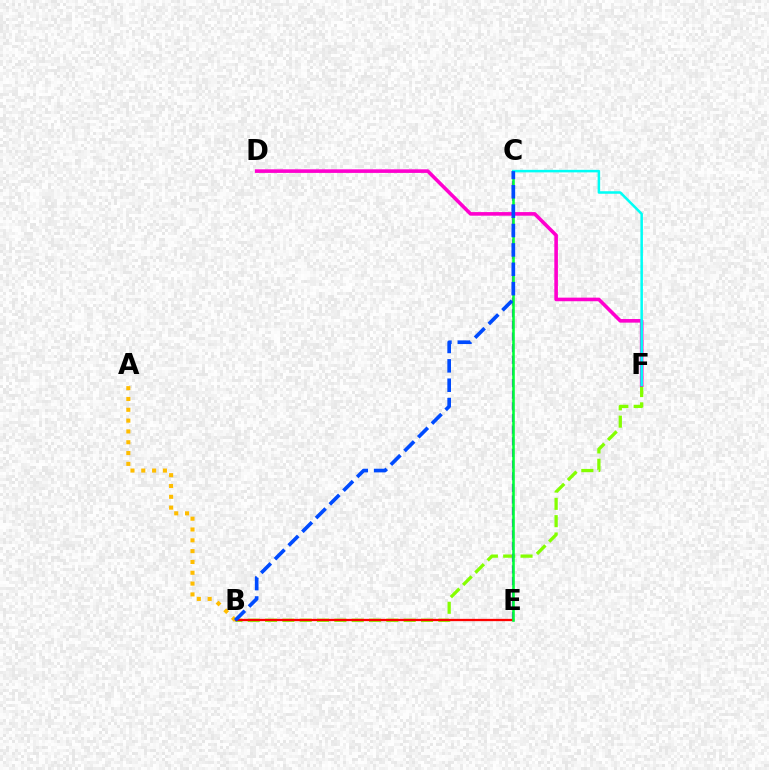{('B', 'F'): [{'color': '#84ff00', 'line_style': 'dashed', 'thickness': 2.35}], ('C', 'E'): [{'color': '#7200ff', 'line_style': 'dashed', 'thickness': 1.58}, {'color': '#00ff39', 'line_style': 'solid', 'thickness': 1.85}], ('B', 'E'): [{'color': '#ff0000', 'line_style': 'solid', 'thickness': 1.65}], ('D', 'F'): [{'color': '#ff00cf', 'line_style': 'solid', 'thickness': 2.59}], ('A', 'B'): [{'color': '#ffbd00', 'line_style': 'dotted', 'thickness': 2.94}], ('C', 'F'): [{'color': '#00fff6', 'line_style': 'solid', 'thickness': 1.81}], ('B', 'C'): [{'color': '#004bff', 'line_style': 'dashed', 'thickness': 2.63}]}